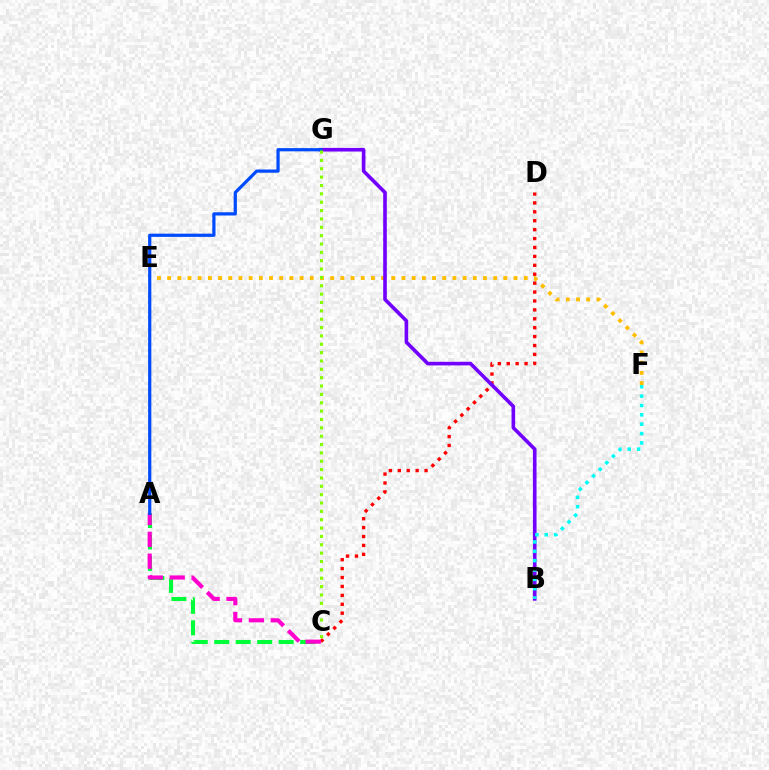{('A', 'C'): [{'color': '#00ff39', 'line_style': 'dashed', 'thickness': 2.92}, {'color': '#ff00cf', 'line_style': 'dashed', 'thickness': 2.97}], ('C', 'D'): [{'color': '#ff0000', 'line_style': 'dotted', 'thickness': 2.42}], ('E', 'F'): [{'color': '#ffbd00', 'line_style': 'dotted', 'thickness': 2.77}], ('B', 'G'): [{'color': '#7200ff', 'line_style': 'solid', 'thickness': 2.6}], ('A', 'G'): [{'color': '#004bff', 'line_style': 'solid', 'thickness': 2.32}], ('C', 'G'): [{'color': '#84ff00', 'line_style': 'dotted', 'thickness': 2.27}], ('B', 'F'): [{'color': '#00fff6', 'line_style': 'dotted', 'thickness': 2.54}]}